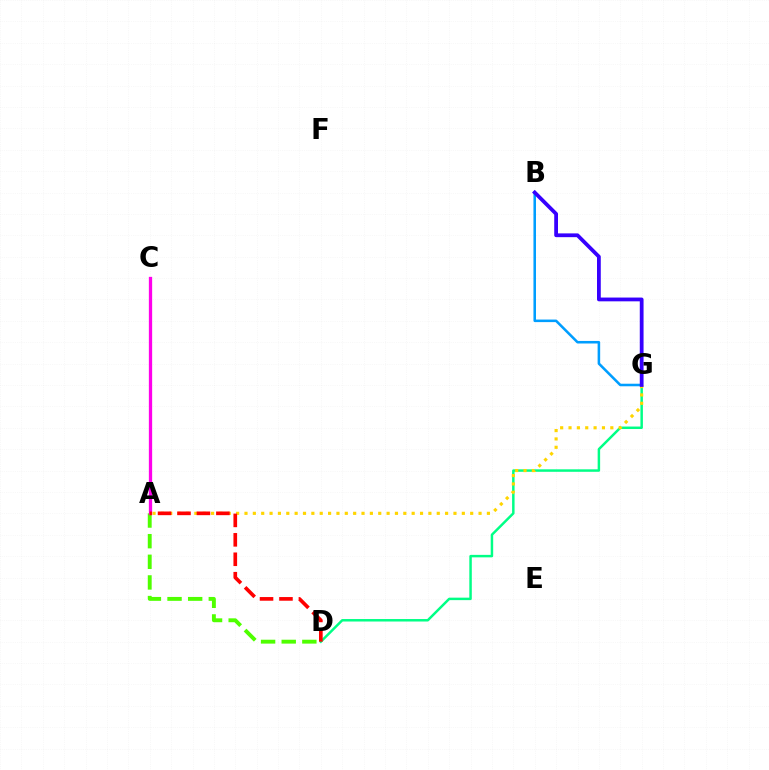{('B', 'G'): [{'color': '#009eff', 'line_style': 'solid', 'thickness': 1.84}, {'color': '#3700ff', 'line_style': 'solid', 'thickness': 2.72}], ('D', 'G'): [{'color': '#00ff86', 'line_style': 'solid', 'thickness': 1.78}], ('A', 'G'): [{'color': '#ffd500', 'line_style': 'dotted', 'thickness': 2.27}], ('A', 'D'): [{'color': '#4fff00', 'line_style': 'dashed', 'thickness': 2.8}, {'color': '#ff0000', 'line_style': 'dashed', 'thickness': 2.64}], ('A', 'C'): [{'color': '#ff00ed', 'line_style': 'solid', 'thickness': 2.37}]}